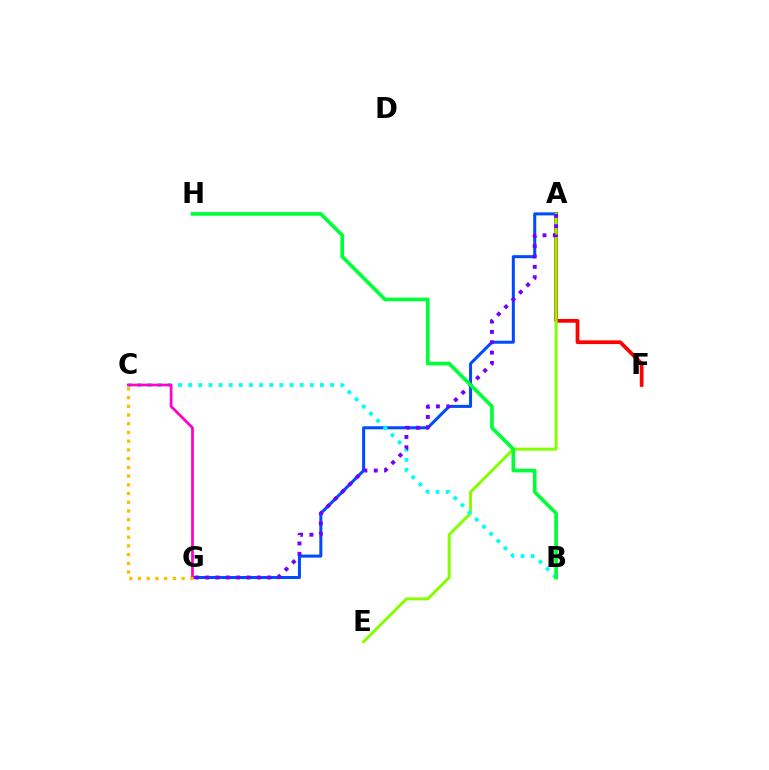{('A', 'F'): [{'color': '#ff0000', 'line_style': 'solid', 'thickness': 2.69}], ('A', 'G'): [{'color': '#004bff', 'line_style': 'solid', 'thickness': 2.18}, {'color': '#7200ff', 'line_style': 'dotted', 'thickness': 2.81}], ('A', 'E'): [{'color': '#84ff00', 'line_style': 'solid', 'thickness': 2.14}], ('B', 'C'): [{'color': '#00fff6', 'line_style': 'dotted', 'thickness': 2.76}], ('C', 'G'): [{'color': '#ff00cf', 'line_style': 'solid', 'thickness': 1.97}, {'color': '#ffbd00', 'line_style': 'dotted', 'thickness': 2.37}], ('B', 'H'): [{'color': '#00ff39', 'line_style': 'solid', 'thickness': 2.64}]}